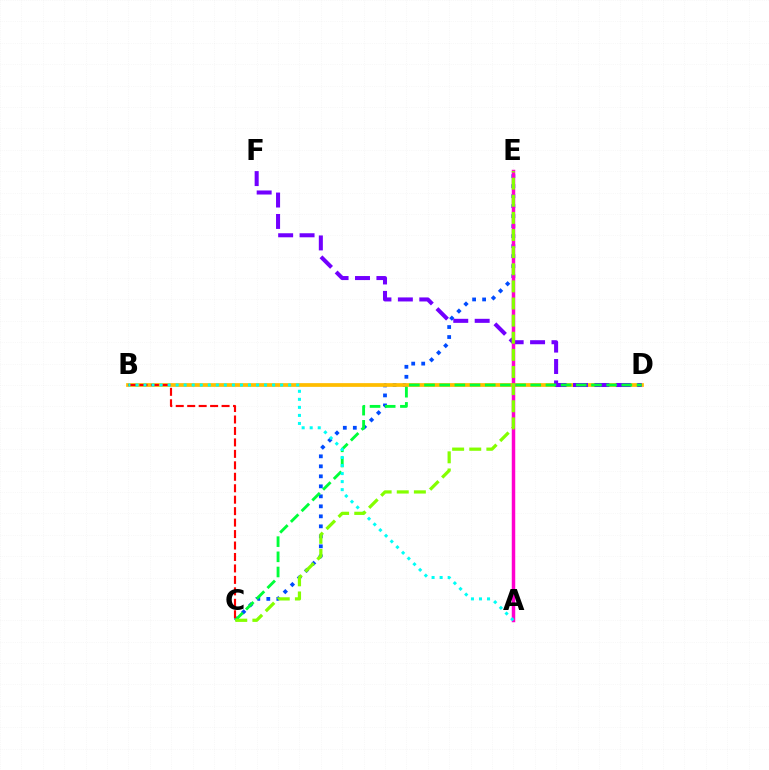{('C', 'E'): [{'color': '#004bff', 'line_style': 'dotted', 'thickness': 2.72}, {'color': '#84ff00', 'line_style': 'dashed', 'thickness': 2.33}], ('B', 'D'): [{'color': '#ffbd00', 'line_style': 'solid', 'thickness': 2.68}], ('D', 'F'): [{'color': '#7200ff', 'line_style': 'dashed', 'thickness': 2.91}], ('C', 'D'): [{'color': '#00ff39', 'line_style': 'dashed', 'thickness': 2.06}], ('B', 'C'): [{'color': '#ff0000', 'line_style': 'dashed', 'thickness': 1.56}], ('A', 'E'): [{'color': '#ff00cf', 'line_style': 'solid', 'thickness': 2.5}], ('A', 'B'): [{'color': '#00fff6', 'line_style': 'dotted', 'thickness': 2.18}]}